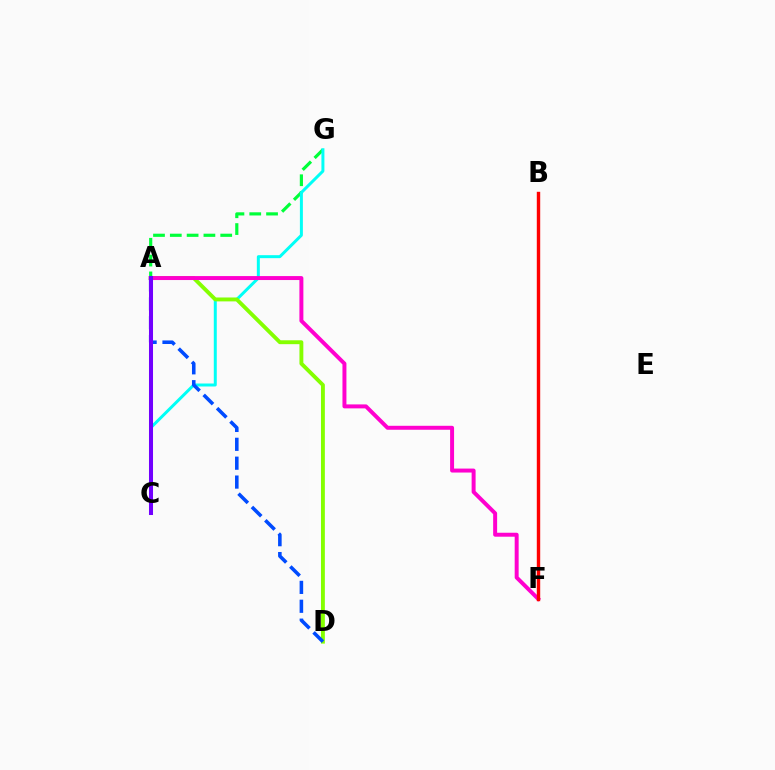{('A', 'G'): [{'color': '#00ff39', 'line_style': 'dashed', 'thickness': 2.28}], ('C', 'G'): [{'color': '#00fff6', 'line_style': 'solid', 'thickness': 2.15}], ('A', 'D'): [{'color': '#84ff00', 'line_style': 'solid', 'thickness': 2.8}, {'color': '#004bff', 'line_style': 'dashed', 'thickness': 2.57}], ('A', 'F'): [{'color': '#ff00cf', 'line_style': 'solid', 'thickness': 2.85}], ('A', 'C'): [{'color': '#ffbd00', 'line_style': 'dashed', 'thickness': 2.54}, {'color': '#7200ff', 'line_style': 'solid', 'thickness': 2.9}], ('B', 'F'): [{'color': '#ff0000', 'line_style': 'solid', 'thickness': 2.44}]}